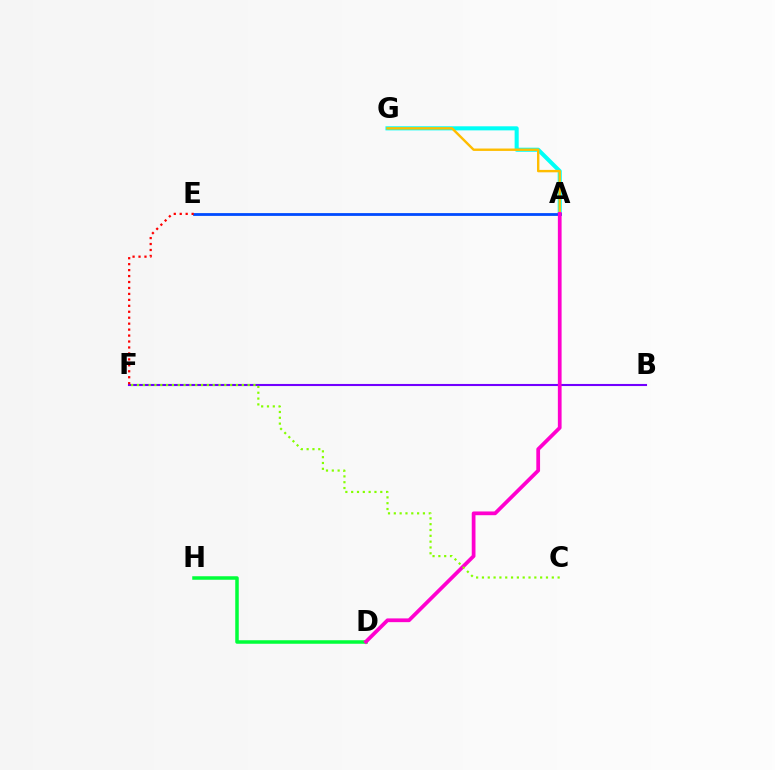{('D', 'H'): [{'color': '#00ff39', 'line_style': 'solid', 'thickness': 2.53}], ('A', 'G'): [{'color': '#00fff6', 'line_style': 'solid', 'thickness': 2.93}, {'color': '#ffbd00', 'line_style': 'solid', 'thickness': 1.73}], ('A', 'E'): [{'color': '#004bff', 'line_style': 'solid', 'thickness': 2.02}], ('B', 'F'): [{'color': '#7200ff', 'line_style': 'solid', 'thickness': 1.5}], ('E', 'F'): [{'color': '#ff0000', 'line_style': 'dotted', 'thickness': 1.62}], ('A', 'D'): [{'color': '#ff00cf', 'line_style': 'solid', 'thickness': 2.69}], ('C', 'F'): [{'color': '#84ff00', 'line_style': 'dotted', 'thickness': 1.58}]}